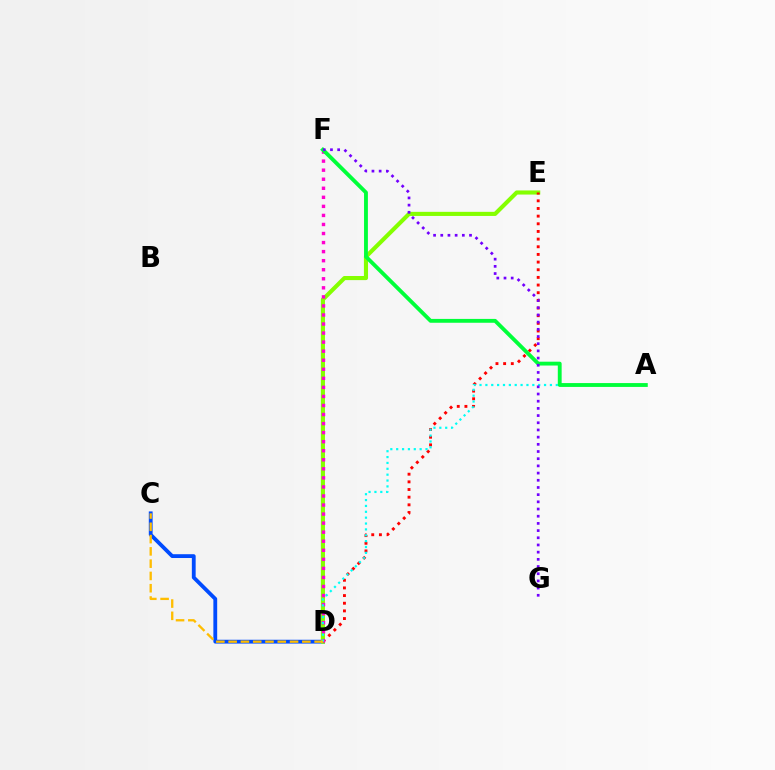{('C', 'D'): [{'color': '#004bff', 'line_style': 'solid', 'thickness': 2.74}, {'color': '#ffbd00', 'line_style': 'dashed', 'thickness': 1.67}], ('D', 'E'): [{'color': '#84ff00', 'line_style': 'solid', 'thickness': 2.96}, {'color': '#ff0000', 'line_style': 'dotted', 'thickness': 2.08}], ('D', 'F'): [{'color': '#ff00cf', 'line_style': 'dotted', 'thickness': 2.46}], ('A', 'D'): [{'color': '#00fff6', 'line_style': 'dotted', 'thickness': 1.59}], ('A', 'F'): [{'color': '#00ff39', 'line_style': 'solid', 'thickness': 2.77}], ('F', 'G'): [{'color': '#7200ff', 'line_style': 'dotted', 'thickness': 1.95}]}